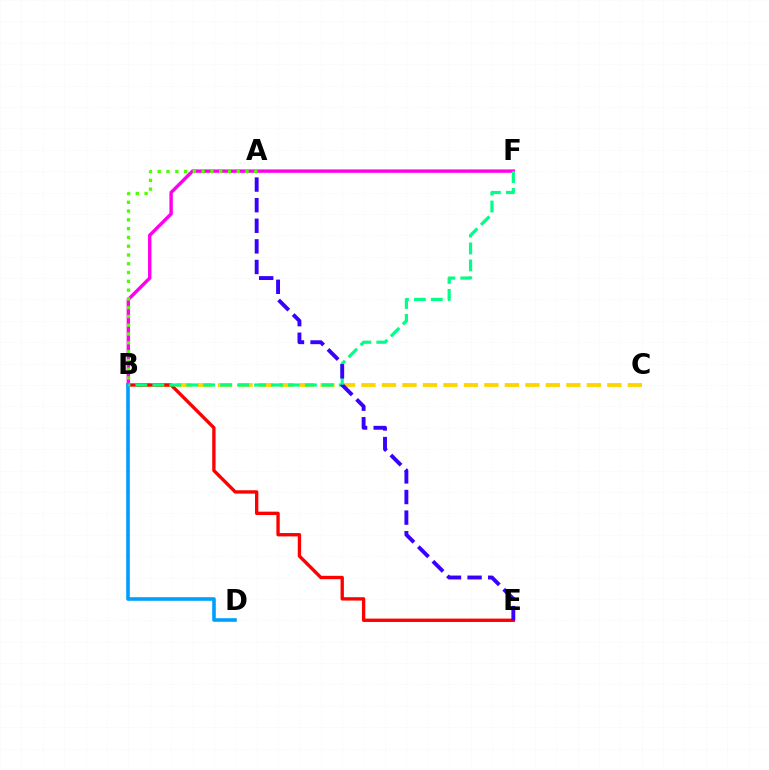{('B', 'C'): [{'color': '#ffd500', 'line_style': 'dashed', 'thickness': 2.78}], ('B', 'F'): [{'color': '#ff00ed', 'line_style': 'solid', 'thickness': 2.44}, {'color': '#00ff86', 'line_style': 'dashed', 'thickness': 2.3}], ('B', 'E'): [{'color': '#ff0000', 'line_style': 'solid', 'thickness': 2.41}], ('B', 'D'): [{'color': '#009eff', 'line_style': 'solid', 'thickness': 2.6}], ('A', 'E'): [{'color': '#3700ff', 'line_style': 'dashed', 'thickness': 2.8}], ('A', 'B'): [{'color': '#4fff00', 'line_style': 'dotted', 'thickness': 2.39}]}